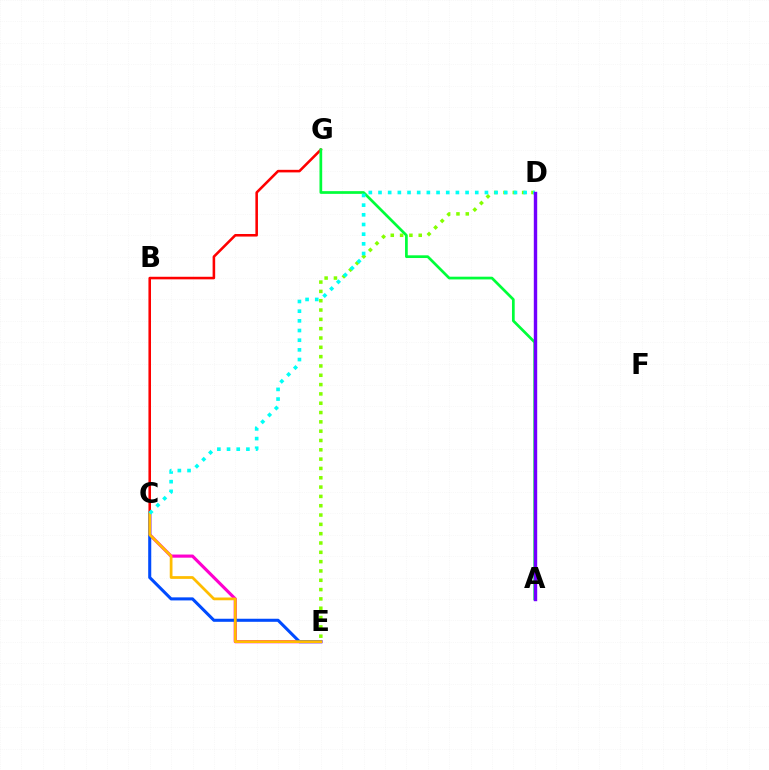{('D', 'E'): [{'color': '#84ff00', 'line_style': 'dotted', 'thickness': 2.53}], ('C', 'E'): [{'color': '#ff00cf', 'line_style': 'solid', 'thickness': 2.26}, {'color': '#004bff', 'line_style': 'solid', 'thickness': 2.2}, {'color': '#ffbd00', 'line_style': 'solid', 'thickness': 1.98}], ('C', 'G'): [{'color': '#ff0000', 'line_style': 'solid', 'thickness': 1.85}], ('A', 'G'): [{'color': '#00ff39', 'line_style': 'solid', 'thickness': 1.95}], ('C', 'D'): [{'color': '#00fff6', 'line_style': 'dotted', 'thickness': 2.63}], ('A', 'D'): [{'color': '#7200ff', 'line_style': 'solid', 'thickness': 2.45}]}